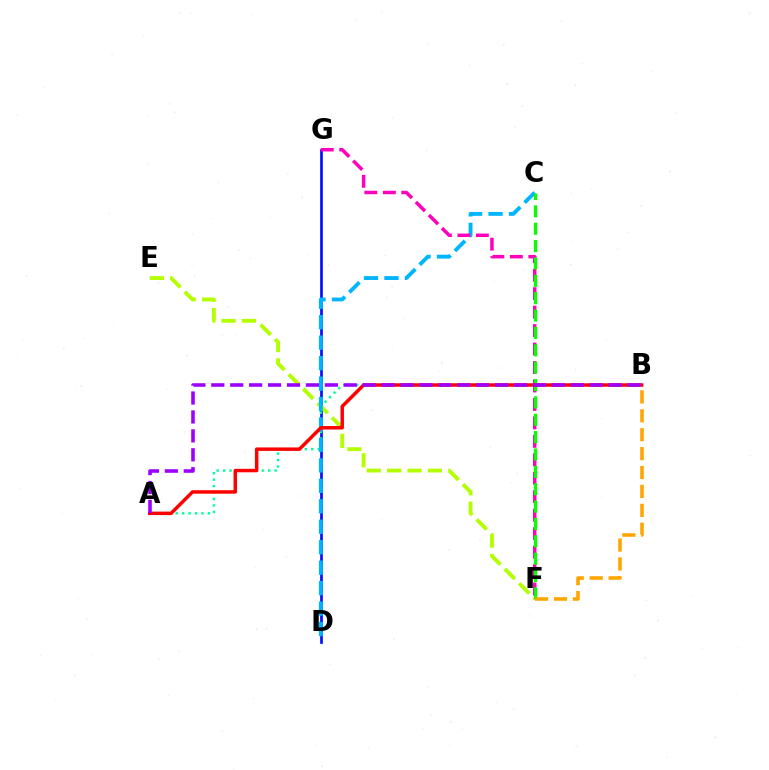{('D', 'G'): [{'color': '#0010ff', 'line_style': 'solid', 'thickness': 1.93}], ('E', 'F'): [{'color': '#b3ff00', 'line_style': 'dashed', 'thickness': 2.77}], ('A', 'B'): [{'color': '#00ff9d', 'line_style': 'dotted', 'thickness': 1.75}, {'color': '#ff0000', 'line_style': 'solid', 'thickness': 2.5}, {'color': '#9b00ff', 'line_style': 'dashed', 'thickness': 2.57}], ('C', 'D'): [{'color': '#00b5ff', 'line_style': 'dashed', 'thickness': 2.78}], ('F', 'G'): [{'color': '#ff00bd', 'line_style': 'dashed', 'thickness': 2.51}], ('C', 'F'): [{'color': '#08ff00', 'line_style': 'dashed', 'thickness': 2.36}], ('B', 'F'): [{'color': '#ffa500', 'line_style': 'dashed', 'thickness': 2.57}]}